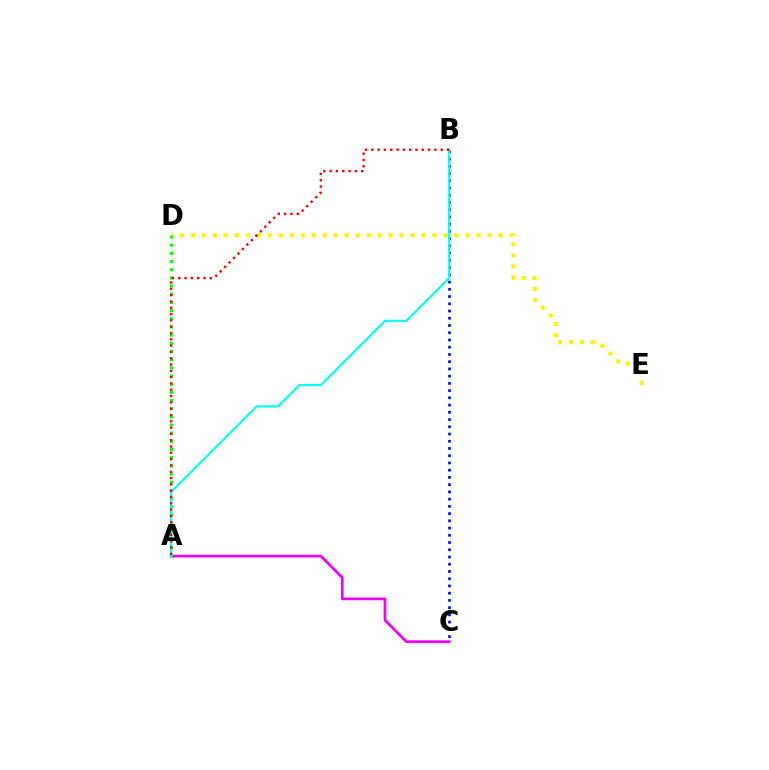{('D', 'E'): [{'color': '#fcf500', 'line_style': 'dotted', 'thickness': 2.99}], ('A', 'C'): [{'color': '#ee00ff', 'line_style': 'solid', 'thickness': 1.95}], ('A', 'D'): [{'color': '#08ff00', 'line_style': 'dotted', 'thickness': 2.22}], ('B', 'C'): [{'color': '#0010ff', 'line_style': 'dotted', 'thickness': 1.97}], ('A', 'B'): [{'color': '#00fff6', 'line_style': 'solid', 'thickness': 1.56}, {'color': '#ff0000', 'line_style': 'dotted', 'thickness': 1.71}]}